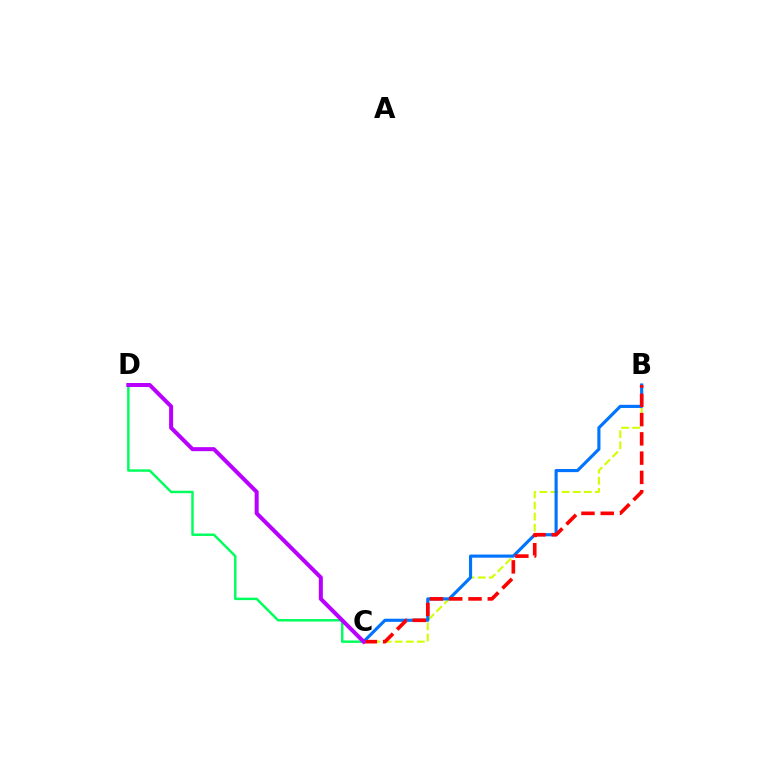{('B', 'C'): [{'color': '#d1ff00', 'line_style': 'dashed', 'thickness': 1.51}, {'color': '#0074ff', 'line_style': 'solid', 'thickness': 2.26}, {'color': '#ff0000', 'line_style': 'dashed', 'thickness': 2.62}], ('C', 'D'): [{'color': '#00ff5c', 'line_style': 'solid', 'thickness': 1.76}, {'color': '#b900ff', 'line_style': 'solid', 'thickness': 2.89}]}